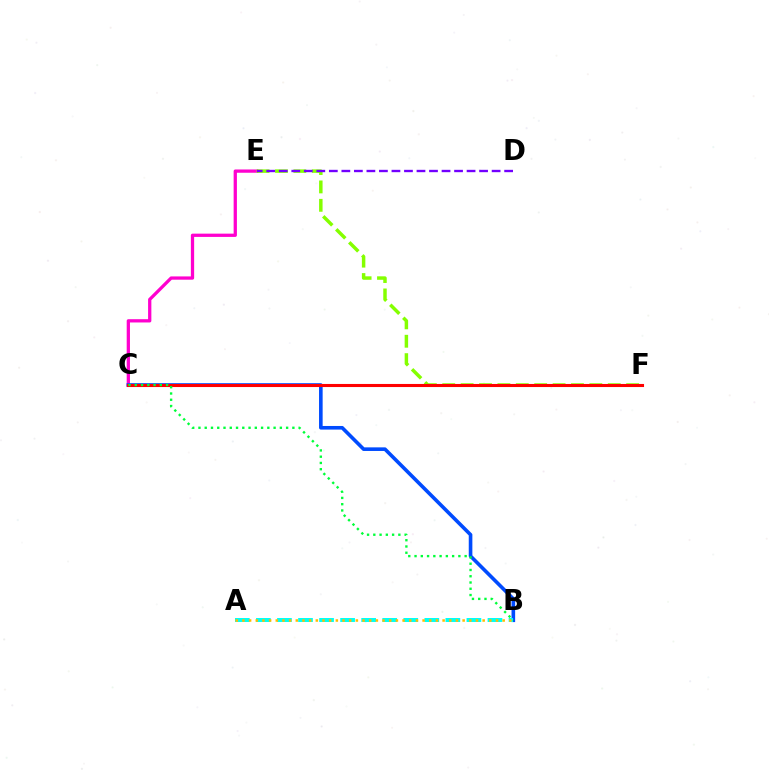{('C', 'E'): [{'color': '#ff00cf', 'line_style': 'solid', 'thickness': 2.36}], ('B', 'C'): [{'color': '#004bff', 'line_style': 'solid', 'thickness': 2.6}, {'color': '#00ff39', 'line_style': 'dotted', 'thickness': 1.7}], ('E', 'F'): [{'color': '#84ff00', 'line_style': 'dashed', 'thickness': 2.5}], ('D', 'E'): [{'color': '#7200ff', 'line_style': 'dashed', 'thickness': 1.7}], ('A', 'B'): [{'color': '#00fff6', 'line_style': 'dashed', 'thickness': 2.86}, {'color': '#ffbd00', 'line_style': 'dotted', 'thickness': 1.81}], ('C', 'F'): [{'color': '#ff0000', 'line_style': 'solid', 'thickness': 2.22}]}